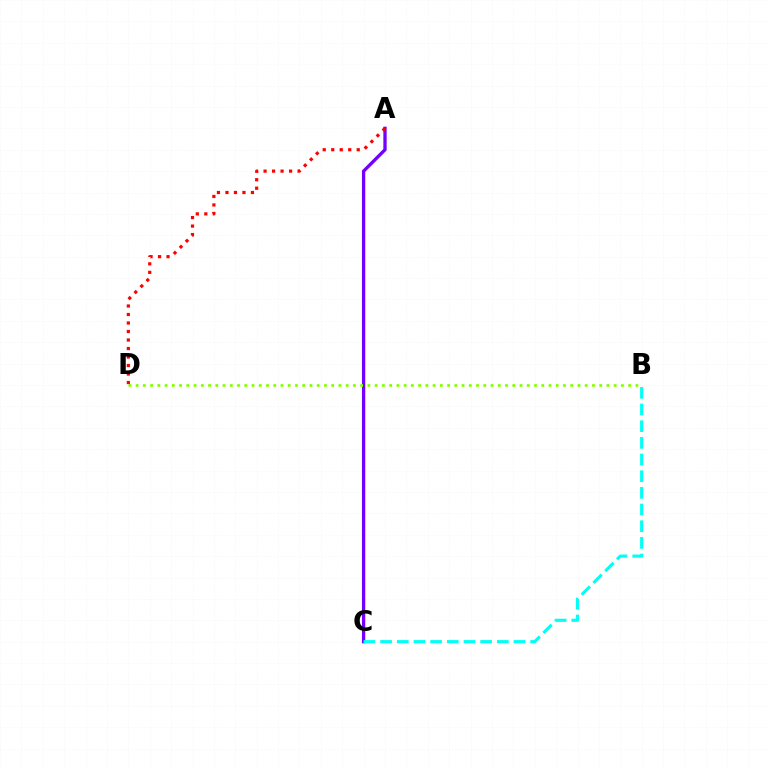{('A', 'C'): [{'color': '#7200ff', 'line_style': 'solid', 'thickness': 2.38}], ('B', 'C'): [{'color': '#00fff6', 'line_style': 'dashed', 'thickness': 2.26}], ('B', 'D'): [{'color': '#84ff00', 'line_style': 'dotted', 'thickness': 1.97}], ('A', 'D'): [{'color': '#ff0000', 'line_style': 'dotted', 'thickness': 2.31}]}